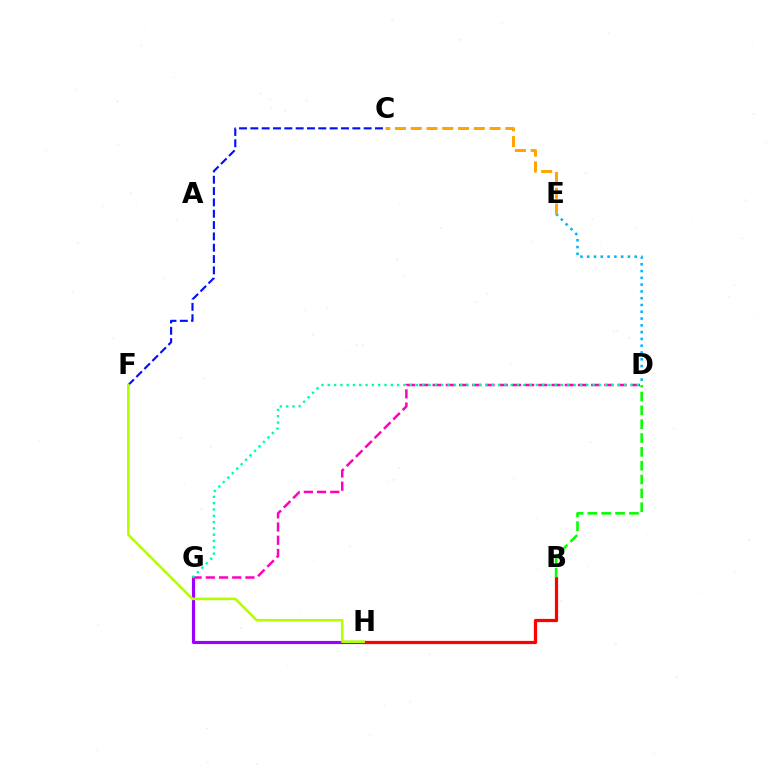{('G', 'H'): [{'color': '#9b00ff', 'line_style': 'solid', 'thickness': 2.27}], ('D', 'E'): [{'color': '#00b5ff', 'line_style': 'dotted', 'thickness': 1.84}], ('C', 'F'): [{'color': '#0010ff', 'line_style': 'dashed', 'thickness': 1.54}], ('C', 'E'): [{'color': '#ffa500', 'line_style': 'dashed', 'thickness': 2.14}], ('B', 'H'): [{'color': '#ff0000', 'line_style': 'solid', 'thickness': 2.33}], ('F', 'H'): [{'color': '#b3ff00', 'line_style': 'solid', 'thickness': 1.87}], ('D', 'G'): [{'color': '#ff00bd', 'line_style': 'dashed', 'thickness': 1.79}, {'color': '#00ff9d', 'line_style': 'dotted', 'thickness': 1.71}], ('B', 'D'): [{'color': '#08ff00', 'line_style': 'dashed', 'thickness': 1.88}]}